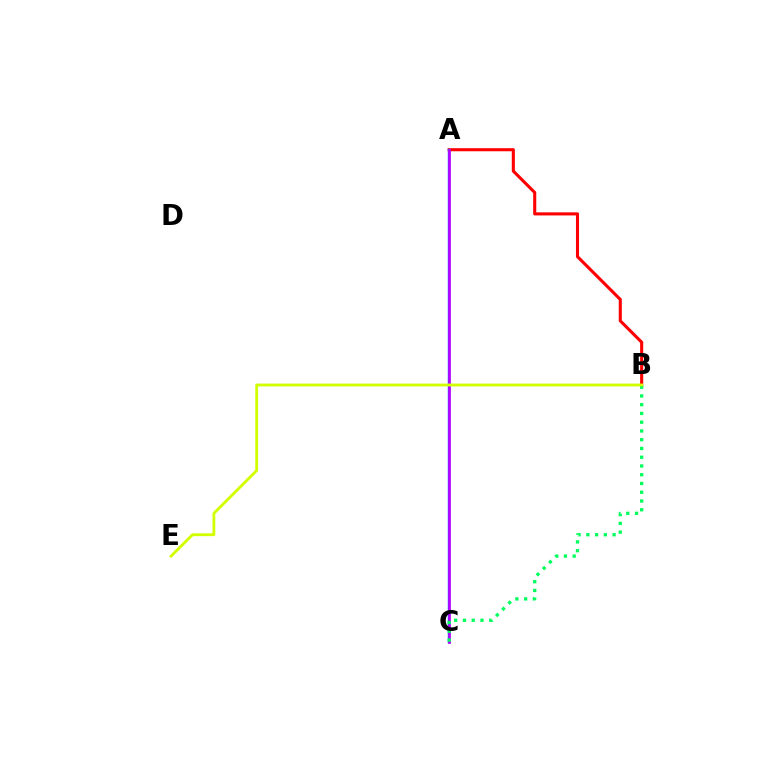{('A', 'B'): [{'color': '#ff0000', 'line_style': 'solid', 'thickness': 2.22}], ('A', 'C'): [{'color': '#0074ff', 'line_style': 'solid', 'thickness': 1.75}, {'color': '#b900ff', 'line_style': 'solid', 'thickness': 1.95}], ('B', 'C'): [{'color': '#00ff5c', 'line_style': 'dotted', 'thickness': 2.38}], ('B', 'E'): [{'color': '#d1ff00', 'line_style': 'solid', 'thickness': 2.04}]}